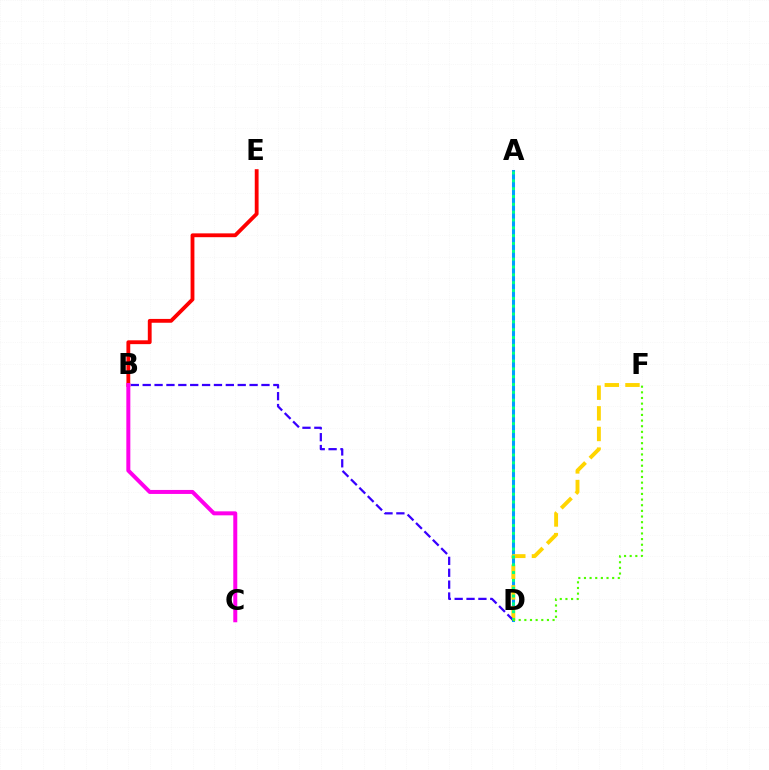{('B', 'E'): [{'color': '#ff0000', 'line_style': 'solid', 'thickness': 2.75}], ('A', 'D'): [{'color': '#009eff', 'line_style': 'solid', 'thickness': 2.19}, {'color': '#00ff86', 'line_style': 'dotted', 'thickness': 2.13}], ('D', 'F'): [{'color': '#ffd500', 'line_style': 'dashed', 'thickness': 2.8}, {'color': '#4fff00', 'line_style': 'dotted', 'thickness': 1.53}], ('B', 'D'): [{'color': '#3700ff', 'line_style': 'dashed', 'thickness': 1.61}], ('B', 'C'): [{'color': '#ff00ed', 'line_style': 'solid', 'thickness': 2.88}]}